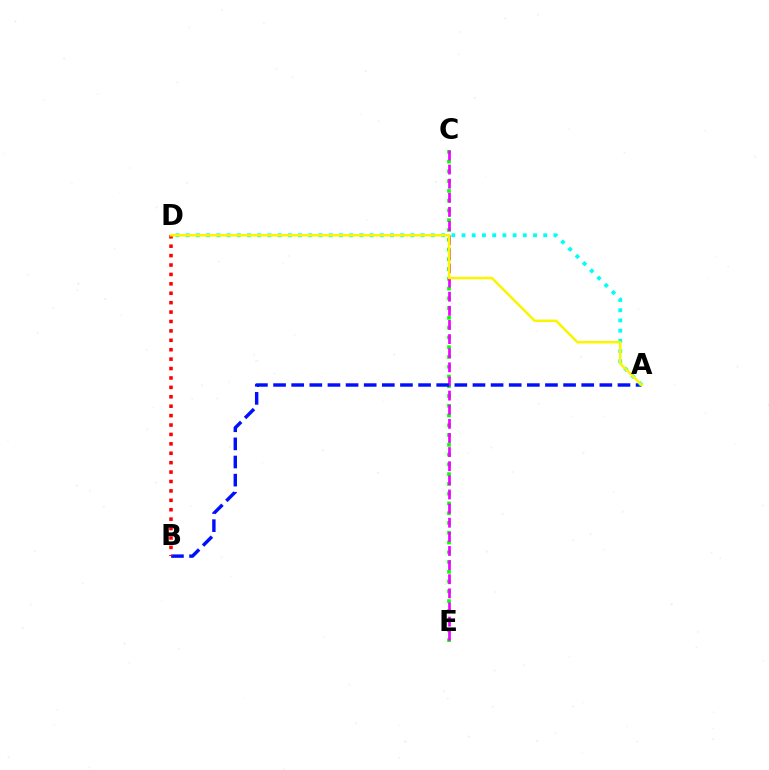{('C', 'E'): [{'color': '#08ff00', 'line_style': 'dotted', 'thickness': 2.65}, {'color': '#ee00ff', 'line_style': 'dashed', 'thickness': 1.92}], ('A', 'B'): [{'color': '#0010ff', 'line_style': 'dashed', 'thickness': 2.46}], ('A', 'D'): [{'color': '#00fff6', 'line_style': 'dotted', 'thickness': 2.78}, {'color': '#fcf500', 'line_style': 'solid', 'thickness': 1.83}], ('B', 'D'): [{'color': '#ff0000', 'line_style': 'dotted', 'thickness': 2.56}]}